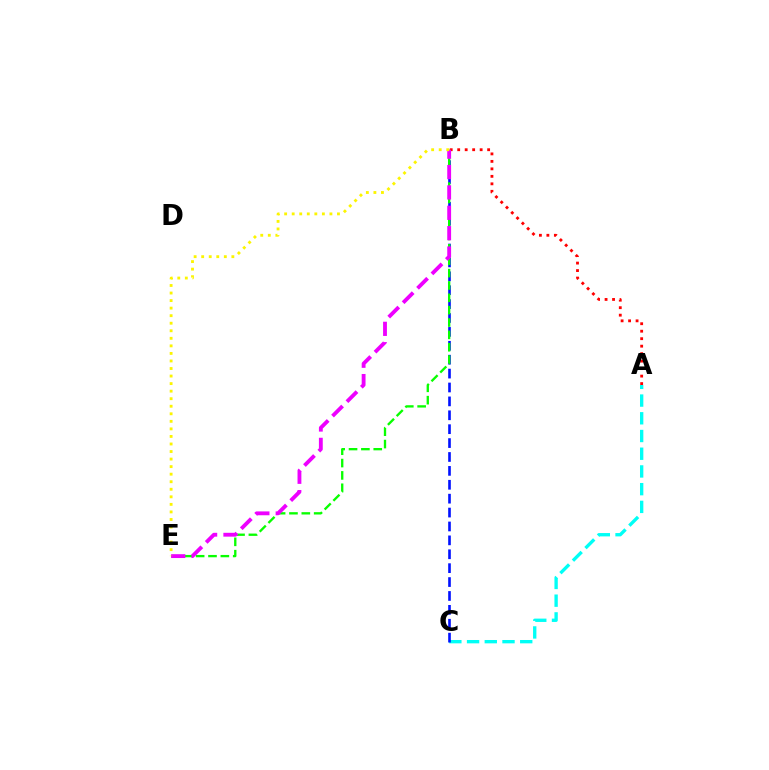{('A', 'B'): [{'color': '#ff0000', 'line_style': 'dotted', 'thickness': 2.03}], ('A', 'C'): [{'color': '#00fff6', 'line_style': 'dashed', 'thickness': 2.41}], ('B', 'C'): [{'color': '#0010ff', 'line_style': 'dashed', 'thickness': 1.89}], ('B', 'E'): [{'color': '#08ff00', 'line_style': 'dashed', 'thickness': 1.68}, {'color': '#ee00ff', 'line_style': 'dashed', 'thickness': 2.77}, {'color': '#fcf500', 'line_style': 'dotted', 'thickness': 2.05}]}